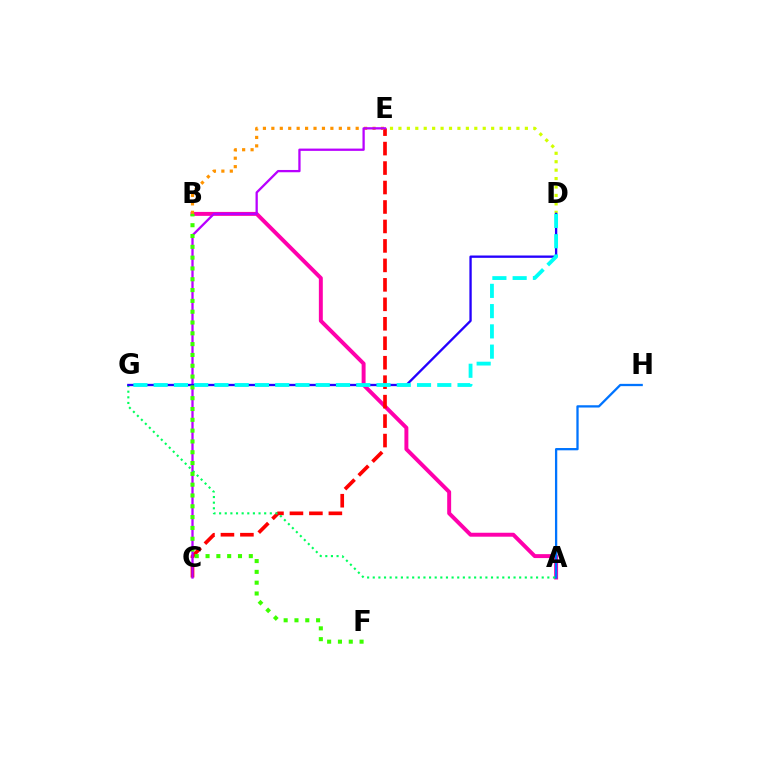{('A', 'B'): [{'color': '#ff00ac', 'line_style': 'solid', 'thickness': 2.84}], ('C', 'E'): [{'color': '#ff0000', 'line_style': 'dashed', 'thickness': 2.64}, {'color': '#b900ff', 'line_style': 'solid', 'thickness': 1.65}], ('D', 'E'): [{'color': '#d1ff00', 'line_style': 'dotted', 'thickness': 2.29}], ('B', 'E'): [{'color': '#ff9400', 'line_style': 'dotted', 'thickness': 2.29}], ('A', 'G'): [{'color': '#00ff5c', 'line_style': 'dotted', 'thickness': 1.53}], ('D', 'G'): [{'color': '#2500ff', 'line_style': 'solid', 'thickness': 1.68}, {'color': '#00fff6', 'line_style': 'dashed', 'thickness': 2.75}], ('A', 'H'): [{'color': '#0074ff', 'line_style': 'solid', 'thickness': 1.65}], ('B', 'F'): [{'color': '#3dff00', 'line_style': 'dotted', 'thickness': 2.94}]}